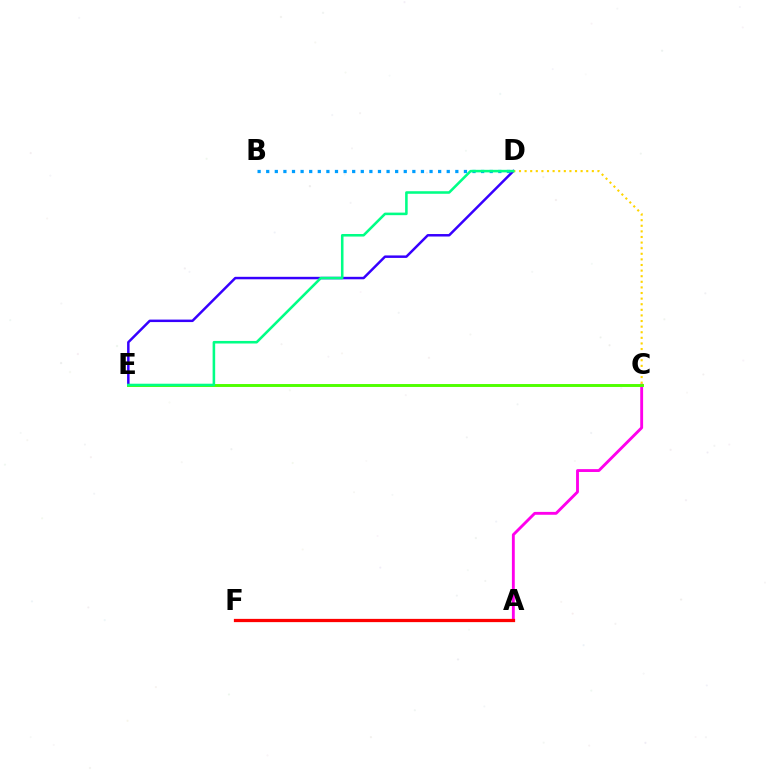{('B', 'D'): [{'color': '#009eff', 'line_style': 'dotted', 'thickness': 2.34}], ('D', 'E'): [{'color': '#3700ff', 'line_style': 'solid', 'thickness': 1.79}, {'color': '#00ff86', 'line_style': 'solid', 'thickness': 1.85}], ('A', 'C'): [{'color': '#ff00ed', 'line_style': 'solid', 'thickness': 2.07}], ('A', 'F'): [{'color': '#ff0000', 'line_style': 'solid', 'thickness': 2.34}], ('C', 'E'): [{'color': '#4fff00', 'line_style': 'solid', 'thickness': 2.1}], ('C', 'D'): [{'color': '#ffd500', 'line_style': 'dotted', 'thickness': 1.52}]}